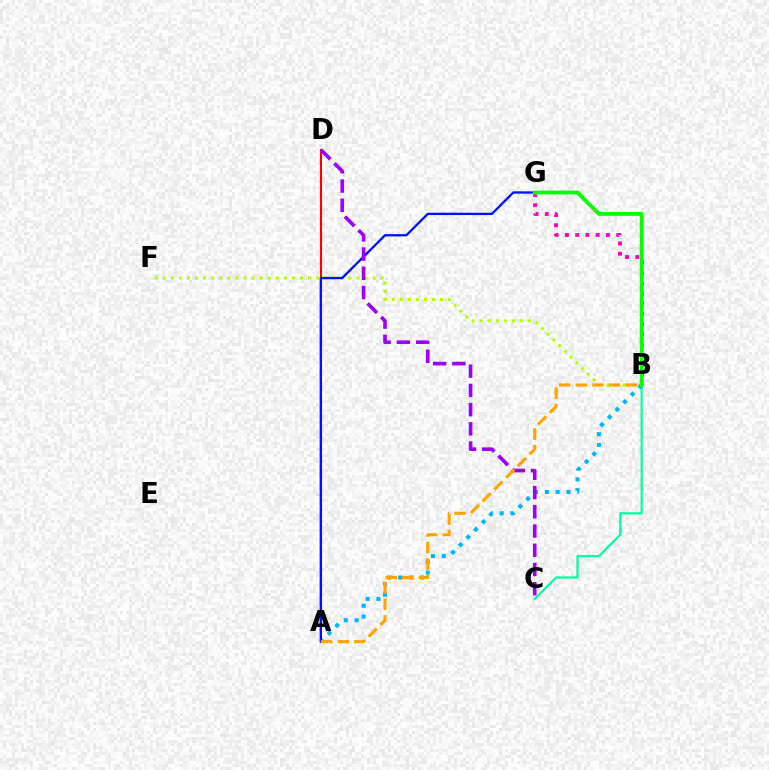{('A', 'D'): [{'color': '#ff0000', 'line_style': 'solid', 'thickness': 1.52}], ('B', 'G'): [{'color': '#ff00bd', 'line_style': 'dotted', 'thickness': 2.79}, {'color': '#08ff00', 'line_style': 'solid', 'thickness': 2.75}], ('B', 'C'): [{'color': '#00ff9d', 'line_style': 'solid', 'thickness': 1.58}], ('B', 'F'): [{'color': '#b3ff00', 'line_style': 'dotted', 'thickness': 2.19}], ('A', 'B'): [{'color': '#00b5ff', 'line_style': 'dotted', 'thickness': 2.94}, {'color': '#ffa500', 'line_style': 'dashed', 'thickness': 2.26}], ('A', 'G'): [{'color': '#0010ff', 'line_style': 'solid', 'thickness': 1.67}], ('C', 'D'): [{'color': '#9b00ff', 'line_style': 'dashed', 'thickness': 2.61}]}